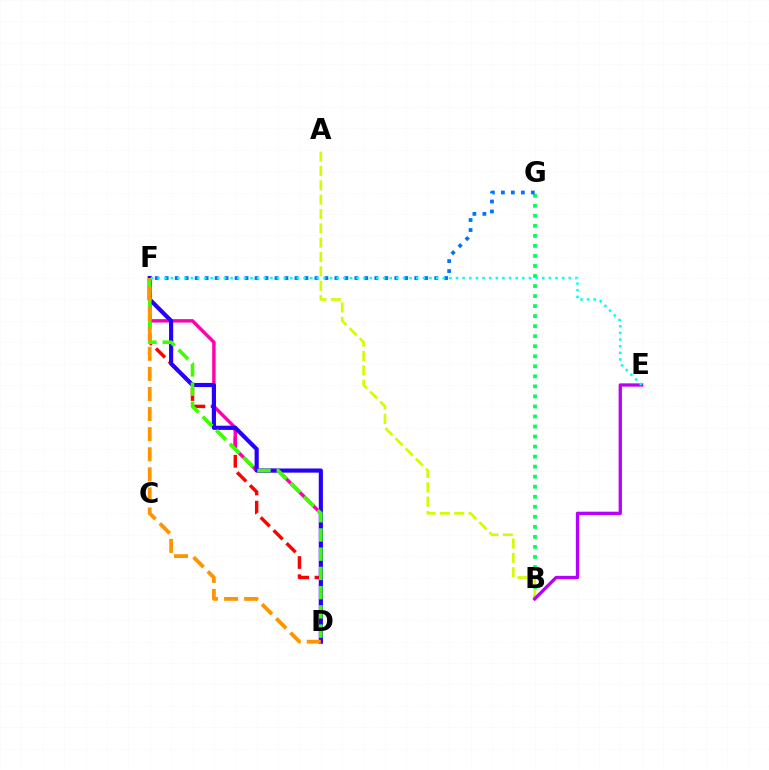{('B', 'G'): [{'color': '#00ff5c', 'line_style': 'dotted', 'thickness': 2.73}], ('A', 'B'): [{'color': '#d1ff00', 'line_style': 'dashed', 'thickness': 1.95}], ('D', 'F'): [{'color': '#ff0000', 'line_style': 'dashed', 'thickness': 2.48}, {'color': '#ff00ac', 'line_style': 'solid', 'thickness': 2.46}, {'color': '#2500ff', 'line_style': 'solid', 'thickness': 2.99}, {'color': '#3dff00', 'line_style': 'dashed', 'thickness': 2.61}, {'color': '#ff9400', 'line_style': 'dashed', 'thickness': 2.73}], ('F', 'G'): [{'color': '#0074ff', 'line_style': 'dotted', 'thickness': 2.71}], ('B', 'E'): [{'color': '#b900ff', 'line_style': 'solid', 'thickness': 2.38}], ('E', 'F'): [{'color': '#00fff6', 'line_style': 'dotted', 'thickness': 1.8}]}